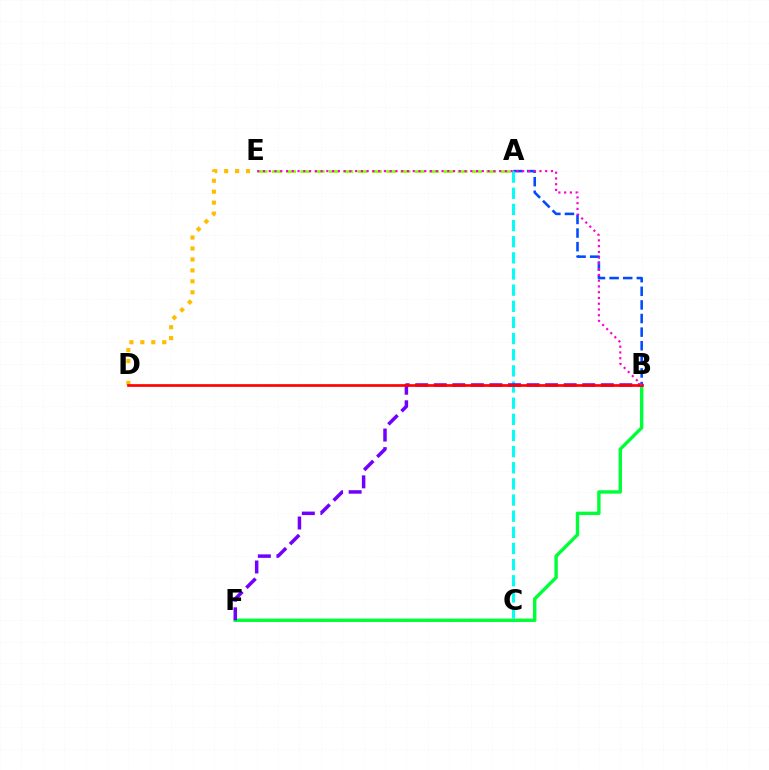{('A', 'E'): [{'color': '#84ff00', 'line_style': 'dashed', 'thickness': 1.94}], ('B', 'F'): [{'color': '#00ff39', 'line_style': 'solid', 'thickness': 2.45}, {'color': '#7200ff', 'line_style': 'dashed', 'thickness': 2.52}], ('A', 'B'): [{'color': '#004bff', 'line_style': 'dashed', 'thickness': 1.85}], ('D', 'E'): [{'color': '#ffbd00', 'line_style': 'dotted', 'thickness': 2.97}], ('A', 'C'): [{'color': '#00fff6', 'line_style': 'dashed', 'thickness': 2.19}], ('B', 'D'): [{'color': '#ff0000', 'line_style': 'solid', 'thickness': 1.93}], ('B', 'E'): [{'color': '#ff00cf', 'line_style': 'dotted', 'thickness': 1.56}]}